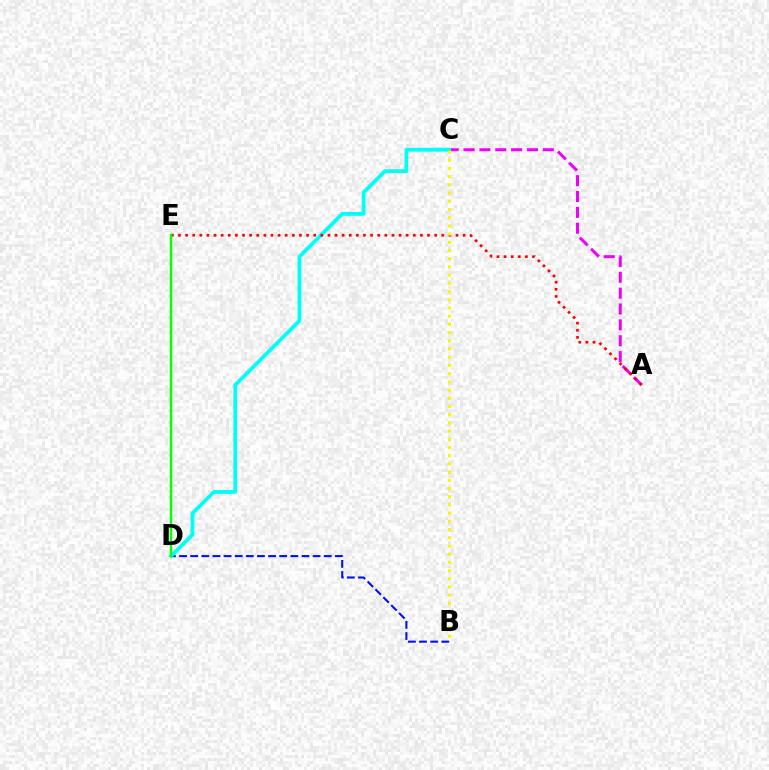{('A', 'C'): [{'color': '#ee00ff', 'line_style': 'dashed', 'thickness': 2.15}], ('B', 'D'): [{'color': '#0010ff', 'line_style': 'dashed', 'thickness': 1.51}], ('C', 'D'): [{'color': '#00fff6', 'line_style': 'solid', 'thickness': 2.73}], ('A', 'E'): [{'color': '#ff0000', 'line_style': 'dotted', 'thickness': 1.93}], ('B', 'C'): [{'color': '#fcf500', 'line_style': 'dotted', 'thickness': 2.23}], ('D', 'E'): [{'color': '#08ff00', 'line_style': 'solid', 'thickness': 1.76}]}